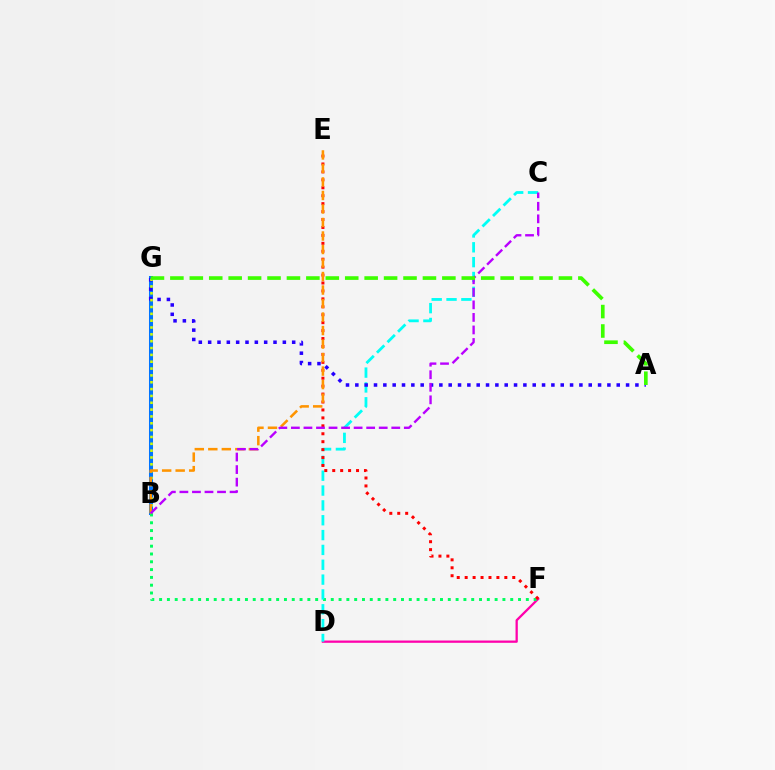{('D', 'F'): [{'color': '#ff00ac', 'line_style': 'solid', 'thickness': 1.64}], ('B', 'G'): [{'color': '#0074ff', 'line_style': 'solid', 'thickness': 2.91}, {'color': '#d1ff00', 'line_style': 'dotted', 'thickness': 1.86}], ('B', 'F'): [{'color': '#00ff5c', 'line_style': 'dotted', 'thickness': 2.12}], ('C', 'D'): [{'color': '#00fff6', 'line_style': 'dashed', 'thickness': 2.02}], ('E', 'F'): [{'color': '#ff0000', 'line_style': 'dotted', 'thickness': 2.16}], ('A', 'G'): [{'color': '#2500ff', 'line_style': 'dotted', 'thickness': 2.54}, {'color': '#3dff00', 'line_style': 'dashed', 'thickness': 2.64}], ('B', 'E'): [{'color': '#ff9400', 'line_style': 'dashed', 'thickness': 1.84}], ('B', 'C'): [{'color': '#b900ff', 'line_style': 'dashed', 'thickness': 1.7}]}